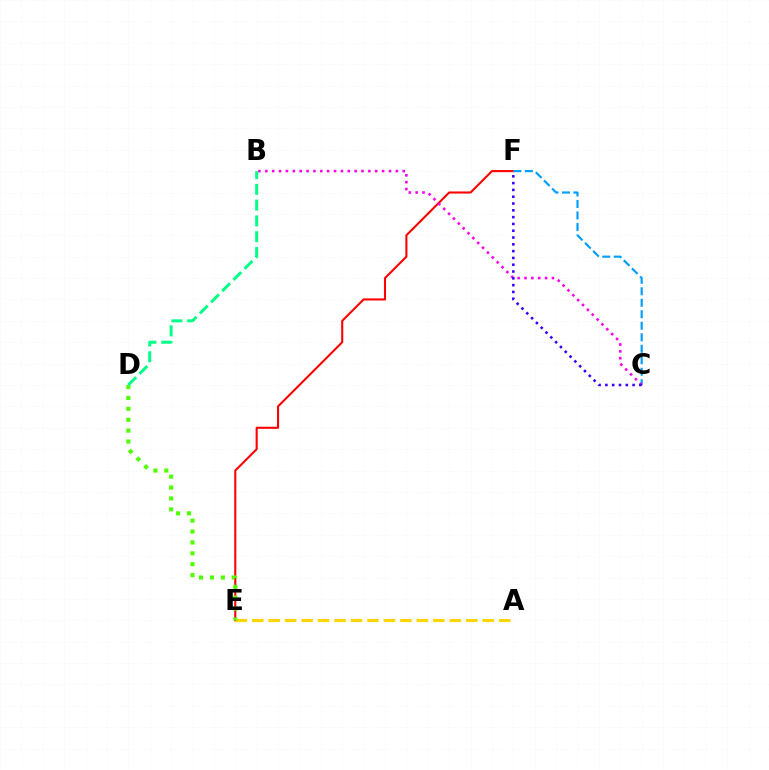{('E', 'F'): [{'color': '#ff0000', 'line_style': 'solid', 'thickness': 1.51}], ('A', 'E'): [{'color': '#ffd500', 'line_style': 'dashed', 'thickness': 2.24}], ('C', 'F'): [{'color': '#009eff', 'line_style': 'dashed', 'thickness': 1.56}, {'color': '#3700ff', 'line_style': 'dotted', 'thickness': 1.85}], ('B', 'C'): [{'color': '#ff00ed', 'line_style': 'dotted', 'thickness': 1.87}], ('D', 'E'): [{'color': '#4fff00', 'line_style': 'dotted', 'thickness': 2.96}], ('B', 'D'): [{'color': '#00ff86', 'line_style': 'dashed', 'thickness': 2.14}]}